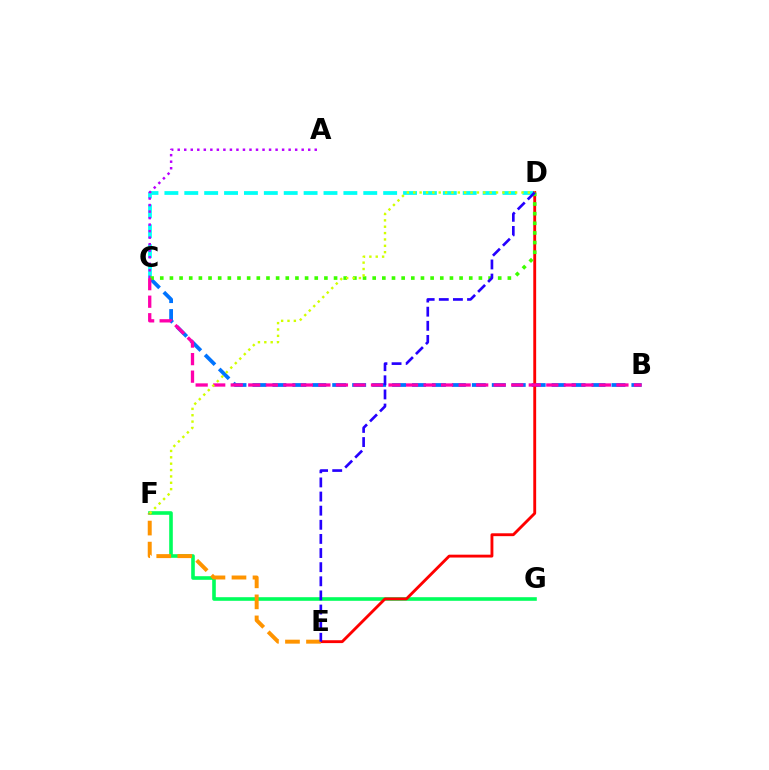{('F', 'G'): [{'color': '#00ff5c', 'line_style': 'solid', 'thickness': 2.6}], ('B', 'C'): [{'color': '#0074ff', 'line_style': 'dashed', 'thickness': 2.71}, {'color': '#ff00ac', 'line_style': 'dashed', 'thickness': 2.38}], ('C', 'D'): [{'color': '#00fff6', 'line_style': 'dashed', 'thickness': 2.7}, {'color': '#3dff00', 'line_style': 'dotted', 'thickness': 2.62}], ('D', 'E'): [{'color': '#ff0000', 'line_style': 'solid', 'thickness': 2.06}, {'color': '#2500ff', 'line_style': 'dashed', 'thickness': 1.92}], ('A', 'C'): [{'color': '#b900ff', 'line_style': 'dotted', 'thickness': 1.77}], ('E', 'F'): [{'color': '#ff9400', 'line_style': 'dashed', 'thickness': 2.86}], ('D', 'F'): [{'color': '#d1ff00', 'line_style': 'dotted', 'thickness': 1.73}]}